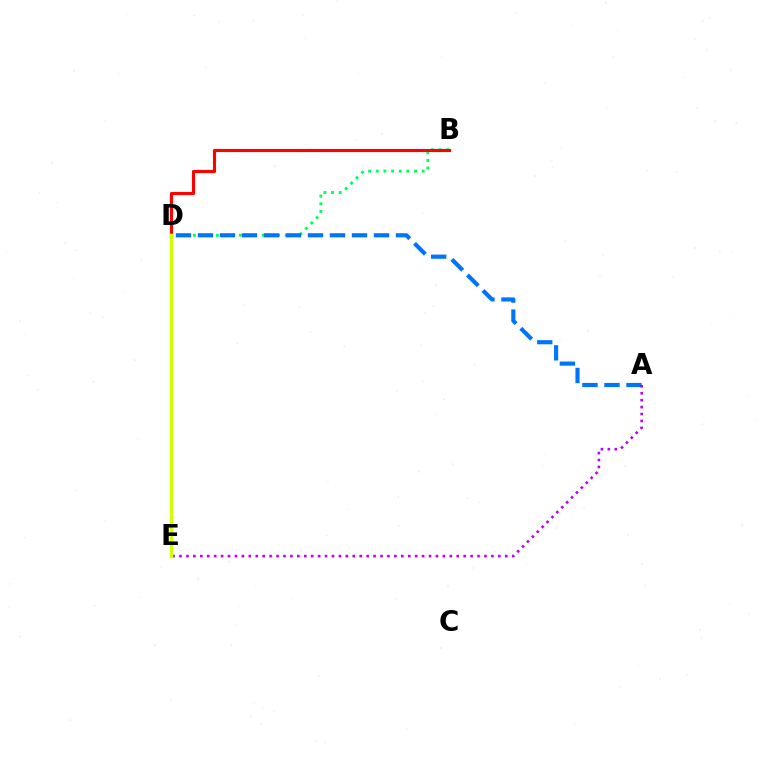{('B', 'D'): [{'color': '#00ff5c', 'line_style': 'dotted', 'thickness': 2.08}, {'color': '#ff0000', 'line_style': 'solid', 'thickness': 2.26}], ('A', 'D'): [{'color': '#0074ff', 'line_style': 'dashed', 'thickness': 2.99}], ('A', 'E'): [{'color': '#b900ff', 'line_style': 'dotted', 'thickness': 1.88}], ('D', 'E'): [{'color': '#d1ff00', 'line_style': 'solid', 'thickness': 2.5}]}